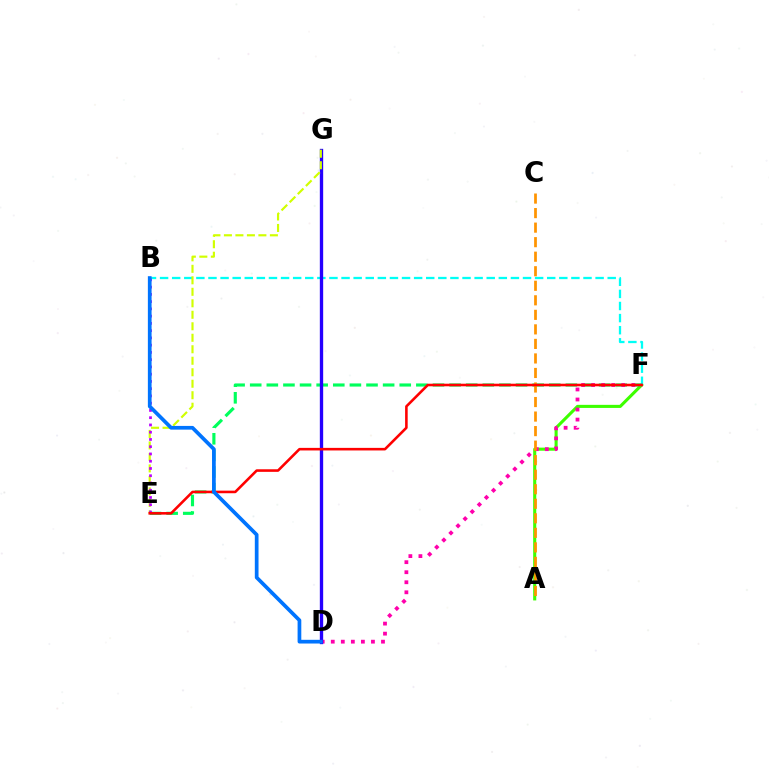{('A', 'F'): [{'color': '#3dff00', 'line_style': 'solid', 'thickness': 2.22}], ('B', 'F'): [{'color': '#00fff6', 'line_style': 'dashed', 'thickness': 1.64}], ('E', 'F'): [{'color': '#00ff5c', 'line_style': 'dashed', 'thickness': 2.26}, {'color': '#ff0000', 'line_style': 'solid', 'thickness': 1.86}], ('D', 'F'): [{'color': '#ff00ac', 'line_style': 'dotted', 'thickness': 2.73}], ('D', 'G'): [{'color': '#2500ff', 'line_style': 'solid', 'thickness': 2.4}], ('E', 'G'): [{'color': '#d1ff00', 'line_style': 'dashed', 'thickness': 1.56}], ('A', 'C'): [{'color': '#ff9400', 'line_style': 'dashed', 'thickness': 1.97}], ('B', 'E'): [{'color': '#b900ff', 'line_style': 'dotted', 'thickness': 1.97}], ('B', 'D'): [{'color': '#0074ff', 'line_style': 'solid', 'thickness': 2.67}]}